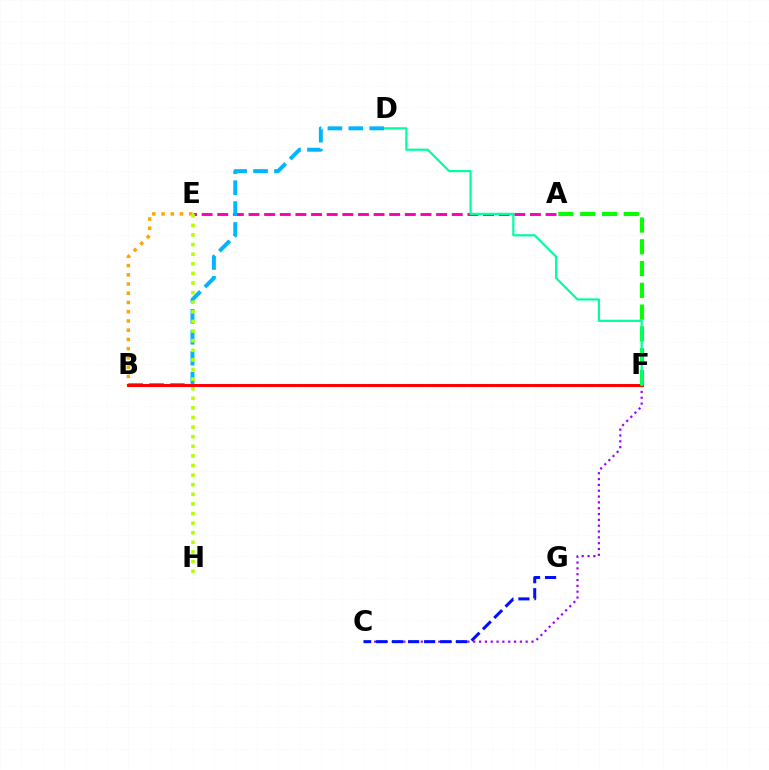{('A', 'E'): [{'color': '#ff00bd', 'line_style': 'dashed', 'thickness': 2.12}], ('B', 'E'): [{'color': '#ffa500', 'line_style': 'dotted', 'thickness': 2.51}], ('B', 'D'): [{'color': '#00b5ff', 'line_style': 'dashed', 'thickness': 2.84}], ('E', 'H'): [{'color': '#b3ff00', 'line_style': 'dotted', 'thickness': 2.61}], ('C', 'F'): [{'color': '#9b00ff', 'line_style': 'dotted', 'thickness': 1.58}], ('B', 'F'): [{'color': '#ff0000', 'line_style': 'solid', 'thickness': 2.13}], ('C', 'G'): [{'color': '#0010ff', 'line_style': 'dashed', 'thickness': 2.17}], ('A', 'F'): [{'color': '#08ff00', 'line_style': 'dashed', 'thickness': 2.96}], ('D', 'F'): [{'color': '#00ff9d', 'line_style': 'solid', 'thickness': 1.59}]}